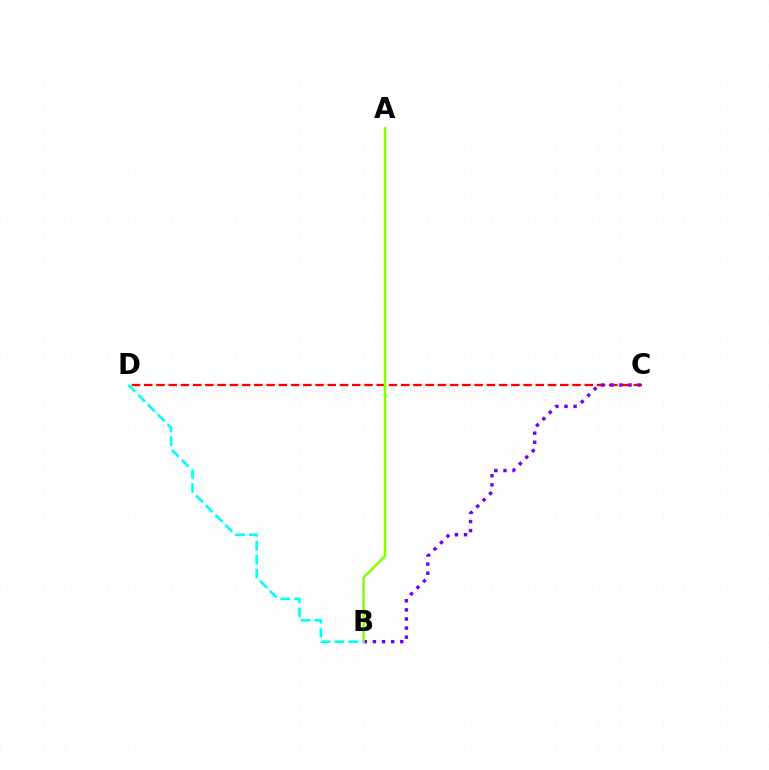{('C', 'D'): [{'color': '#ff0000', 'line_style': 'dashed', 'thickness': 1.66}], ('B', 'C'): [{'color': '#7200ff', 'line_style': 'dotted', 'thickness': 2.47}], ('A', 'B'): [{'color': '#84ff00', 'line_style': 'solid', 'thickness': 1.76}], ('B', 'D'): [{'color': '#00fff6', 'line_style': 'dashed', 'thickness': 1.88}]}